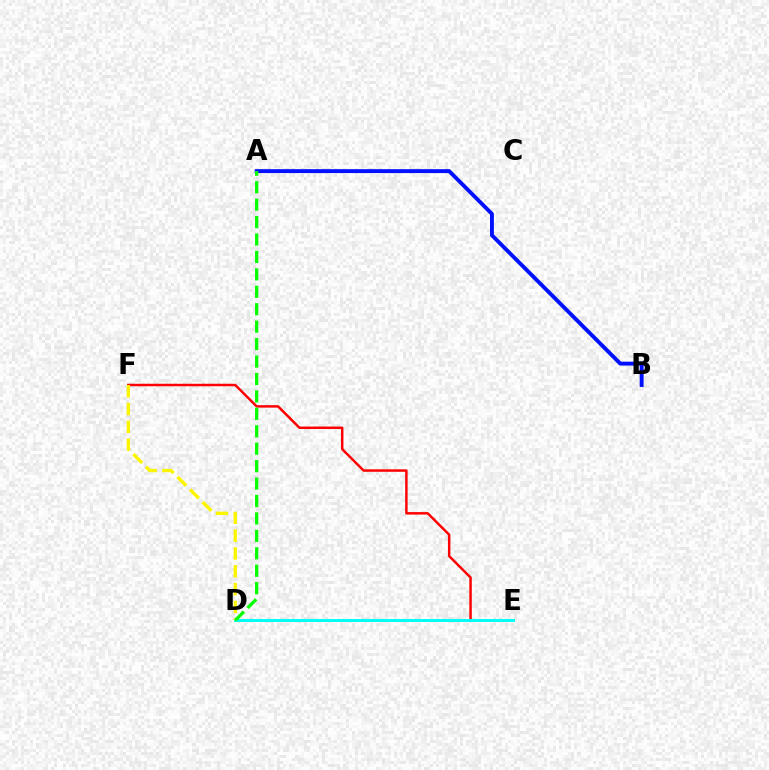{('E', 'F'): [{'color': '#ff0000', 'line_style': 'solid', 'thickness': 1.78}], ('D', 'E'): [{'color': '#ee00ff', 'line_style': 'dashed', 'thickness': 2.11}, {'color': '#00fff6', 'line_style': 'solid', 'thickness': 2.16}], ('A', 'B'): [{'color': '#0010ff', 'line_style': 'solid', 'thickness': 2.8}], ('D', 'F'): [{'color': '#fcf500', 'line_style': 'dashed', 'thickness': 2.42}], ('A', 'D'): [{'color': '#08ff00', 'line_style': 'dashed', 'thickness': 2.37}]}